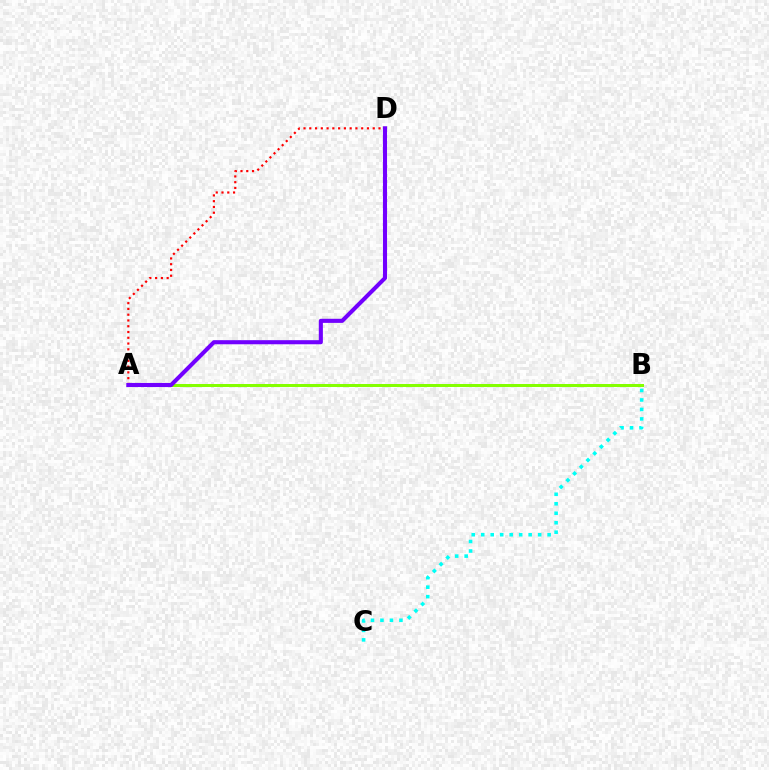{('A', 'B'): [{'color': '#84ff00', 'line_style': 'solid', 'thickness': 2.15}], ('B', 'C'): [{'color': '#00fff6', 'line_style': 'dotted', 'thickness': 2.58}], ('A', 'D'): [{'color': '#ff0000', 'line_style': 'dotted', 'thickness': 1.57}, {'color': '#7200ff', 'line_style': 'solid', 'thickness': 2.94}]}